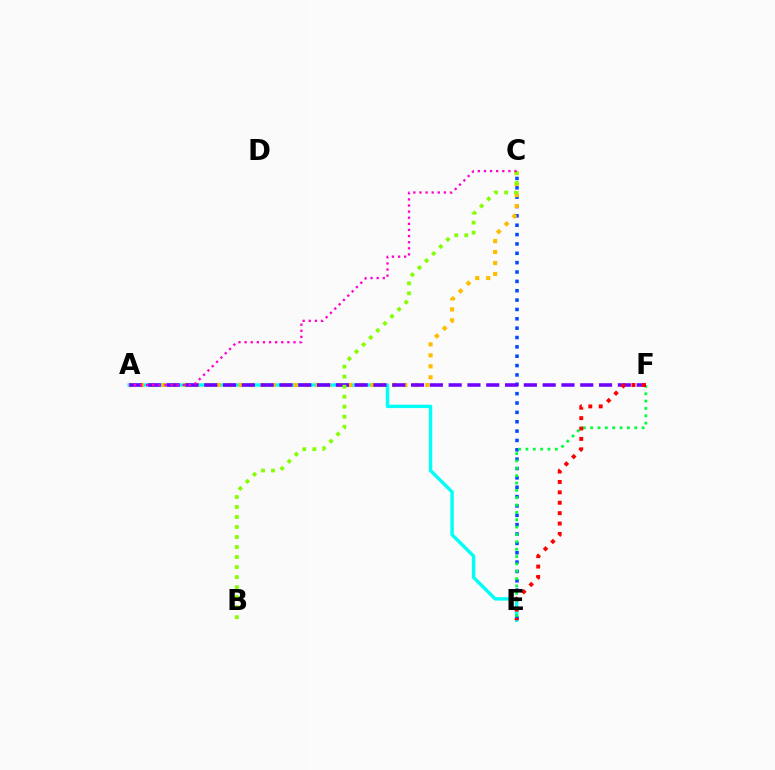{('A', 'E'): [{'color': '#00fff6', 'line_style': 'solid', 'thickness': 2.45}], ('C', 'E'): [{'color': '#004bff', 'line_style': 'dotted', 'thickness': 2.54}], ('A', 'C'): [{'color': '#ffbd00', 'line_style': 'dotted', 'thickness': 2.98}, {'color': '#ff00cf', 'line_style': 'dotted', 'thickness': 1.66}], ('E', 'F'): [{'color': '#00ff39', 'line_style': 'dotted', 'thickness': 2.0}, {'color': '#ff0000', 'line_style': 'dotted', 'thickness': 2.82}], ('A', 'F'): [{'color': '#7200ff', 'line_style': 'dashed', 'thickness': 2.55}], ('B', 'C'): [{'color': '#84ff00', 'line_style': 'dotted', 'thickness': 2.72}]}